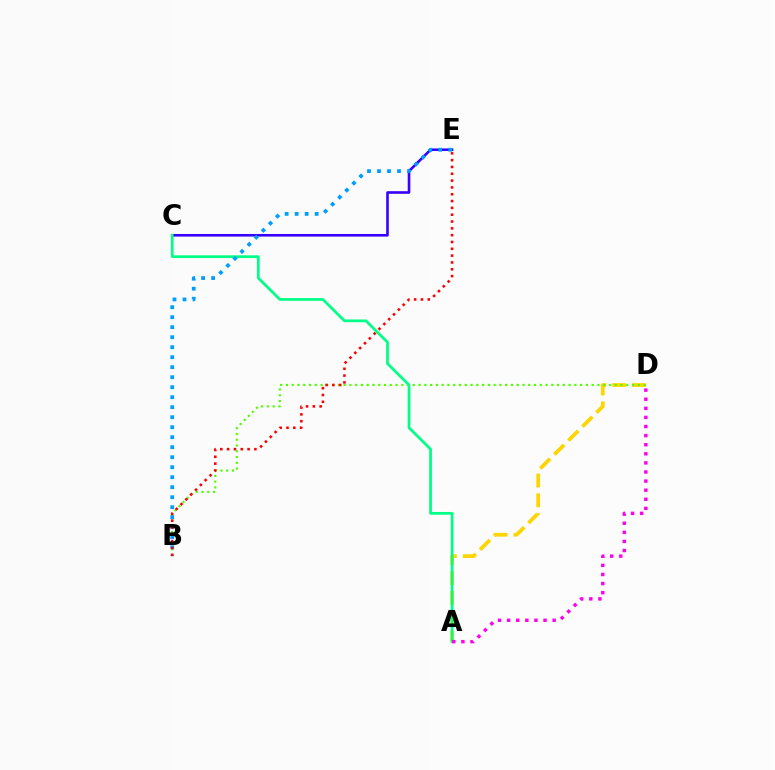{('A', 'D'): [{'color': '#ffd500', 'line_style': 'dashed', 'thickness': 2.69}, {'color': '#ff00ed', 'line_style': 'dotted', 'thickness': 2.47}], ('B', 'D'): [{'color': '#4fff00', 'line_style': 'dotted', 'thickness': 1.57}], ('C', 'E'): [{'color': '#3700ff', 'line_style': 'solid', 'thickness': 1.88}], ('A', 'C'): [{'color': '#00ff86', 'line_style': 'solid', 'thickness': 1.97}], ('B', 'E'): [{'color': '#009eff', 'line_style': 'dotted', 'thickness': 2.72}, {'color': '#ff0000', 'line_style': 'dotted', 'thickness': 1.85}]}